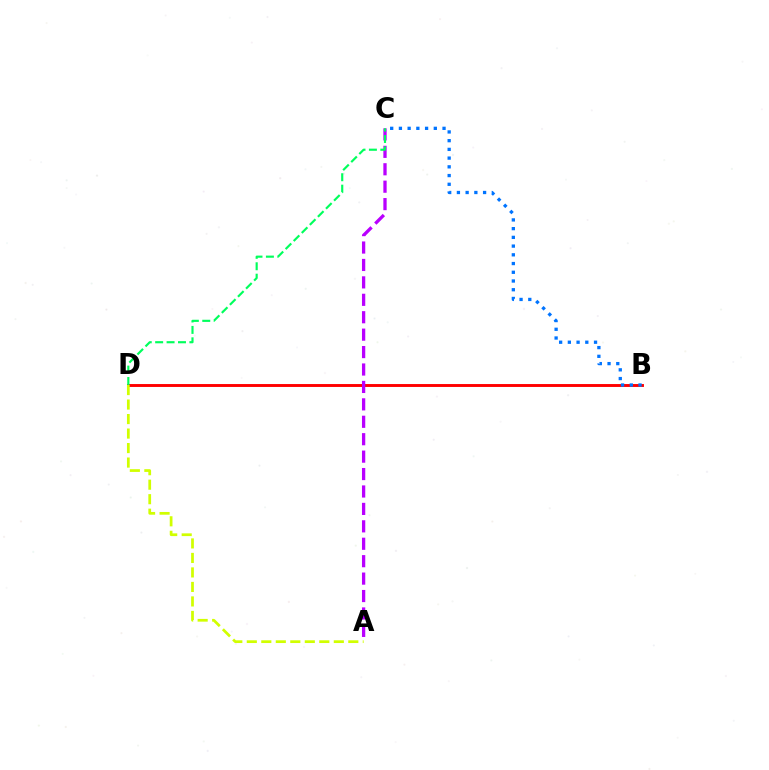{('B', 'D'): [{'color': '#ff0000', 'line_style': 'solid', 'thickness': 2.09}], ('B', 'C'): [{'color': '#0074ff', 'line_style': 'dotted', 'thickness': 2.37}], ('A', 'C'): [{'color': '#b900ff', 'line_style': 'dashed', 'thickness': 2.37}], ('C', 'D'): [{'color': '#00ff5c', 'line_style': 'dashed', 'thickness': 1.55}], ('A', 'D'): [{'color': '#d1ff00', 'line_style': 'dashed', 'thickness': 1.97}]}